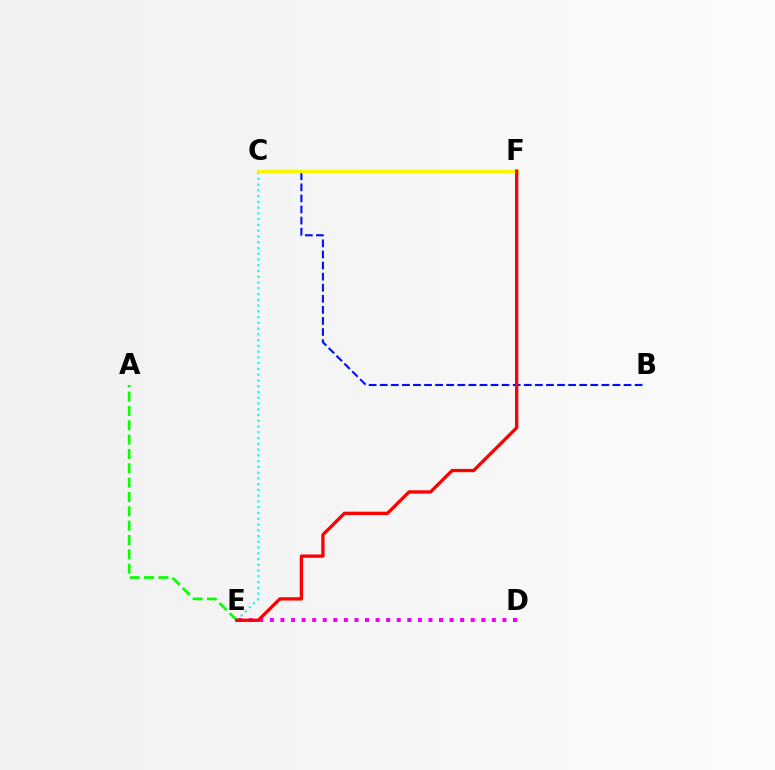{('D', 'E'): [{'color': '#ee00ff', 'line_style': 'dotted', 'thickness': 2.87}], ('C', 'E'): [{'color': '#00fff6', 'line_style': 'dotted', 'thickness': 1.57}], ('B', 'C'): [{'color': '#0010ff', 'line_style': 'dashed', 'thickness': 1.51}], ('A', 'E'): [{'color': '#08ff00', 'line_style': 'dashed', 'thickness': 1.95}], ('C', 'F'): [{'color': '#fcf500', 'line_style': 'solid', 'thickness': 2.48}], ('E', 'F'): [{'color': '#ff0000', 'line_style': 'solid', 'thickness': 2.38}]}